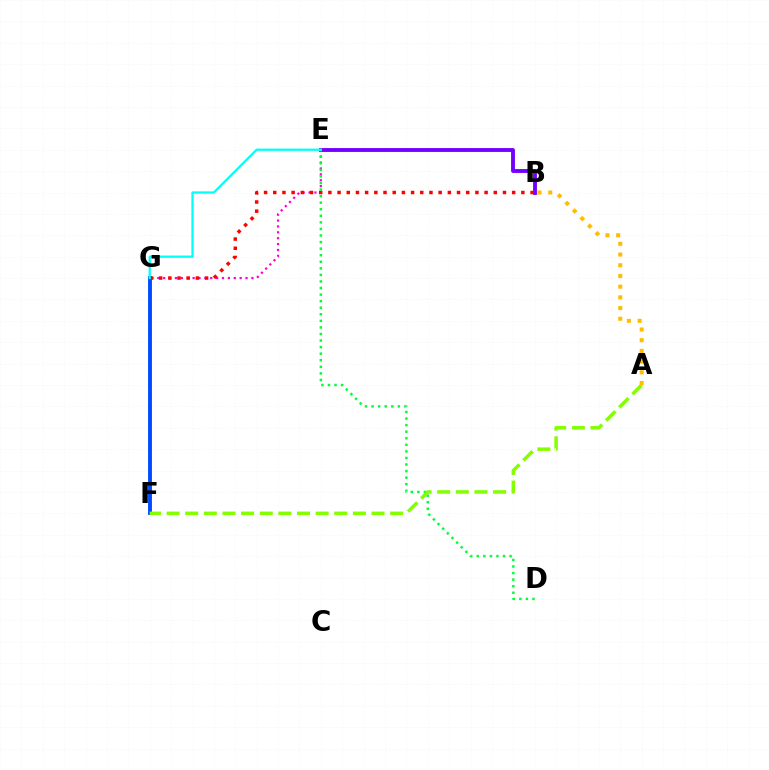{('E', 'G'): [{'color': '#ff00cf', 'line_style': 'dotted', 'thickness': 1.6}, {'color': '#00fff6', 'line_style': 'solid', 'thickness': 1.63}], ('B', 'E'): [{'color': '#7200ff', 'line_style': 'solid', 'thickness': 2.78}], ('F', 'G'): [{'color': '#004bff', 'line_style': 'solid', 'thickness': 2.79}], ('B', 'G'): [{'color': '#ff0000', 'line_style': 'dotted', 'thickness': 2.5}], ('D', 'E'): [{'color': '#00ff39', 'line_style': 'dotted', 'thickness': 1.78}], ('A', 'F'): [{'color': '#84ff00', 'line_style': 'dashed', 'thickness': 2.53}], ('A', 'B'): [{'color': '#ffbd00', 'line_style': 'dotted', 'thickness': 2.91}]}